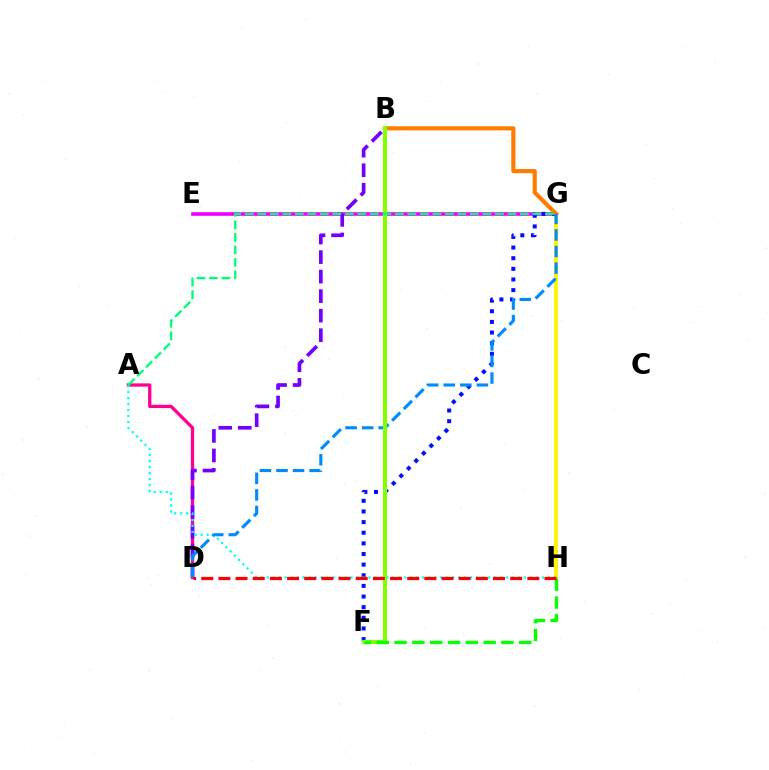{('E', 'G'): [{'color': '#ee00ff', 'line_style': 'solid', 'thickness': 2.61}], ('A', 'D'): [{'color': '#ff0094', 'line_style': 'solid', 'thickness': 2.38}], ('G', 'H'): [{'color': '#fcf500', 'line_style': 'solid', 'thickness': 2.78}], ('B', 'D'): [{'color': '#7200ff', 'line_style': 'dashed', 'thickness': 2.65}], ('F', 'G'): [{'color': '#0010ff', 'line_style': 'dotted', 'thickness': 2.89}], ('A', 'H'): [{'color': '#00fff6', 'line_style': 'dotted', 'thickness': 1.63}], ('B', 'G'): [{'color': '#ff7c00', 'line_style': 'solid', 'thickness': 2.98}], ('D', 'G'): [{'color': '#008cff', 'line_style': 'dashed', 'thickness': 2.25}], ('B', 'F'): [{'color': '#84ff00', 'line_style': 'solid', 'thickness': 2.96}], ('F', 'H'): [{'color': '#08ff00', 'line_style': 'dashed', 'thickness': 2.42}], ('A', 'G'): [{'color': '#00ff74', 'line_style': 'dashed', 'thickness': 1.7}], ('D', 'H'): [{'color': '#ff0000', 'line_style': 'dashed', 'thickness': 2.33}]}